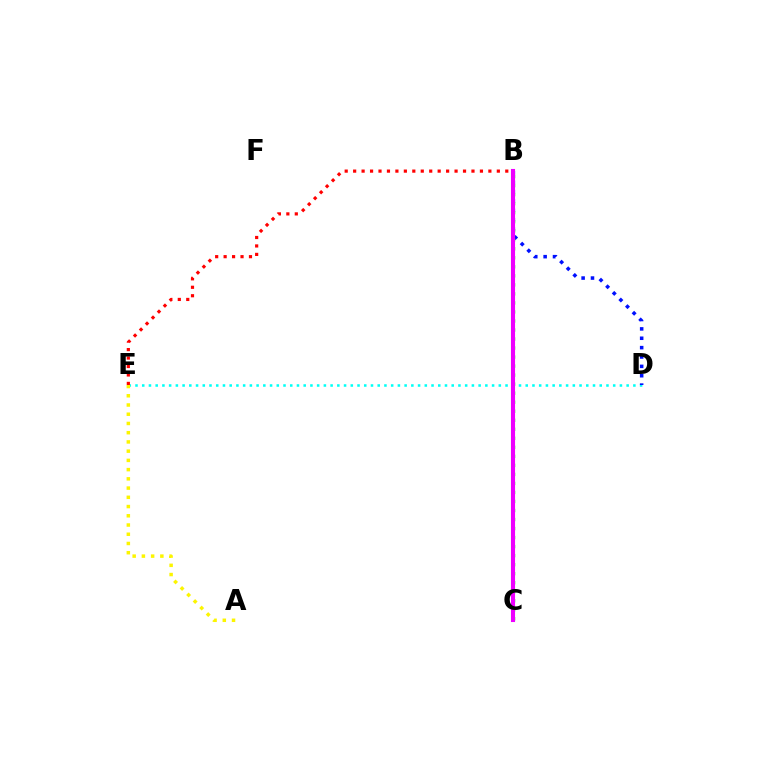{('D', 'E'): [{'color': '#00fff6', 'line_style': 'dotted', 'thickness': 1.83}], ('B', 'D'): [{'color': '#0010ff', 'line_style': 'dotted', 'thickness': 2.55}], ('B', 'E'): [{'color': '#ff0000', 'line_style': 'dotted', 'thickness': 2.3}], ('B', 'C'): [{'color': '#08ff00', 'line_style': 'dotted', 'thickness': 2.45}, {'color': '#ee00ff', 'line_style': 'solid', 'thickness': 2.95}], ('A', 'E'): [{'color': '#fcf500', 'line_style': 'dotted', 'thickness': 2.51}]}